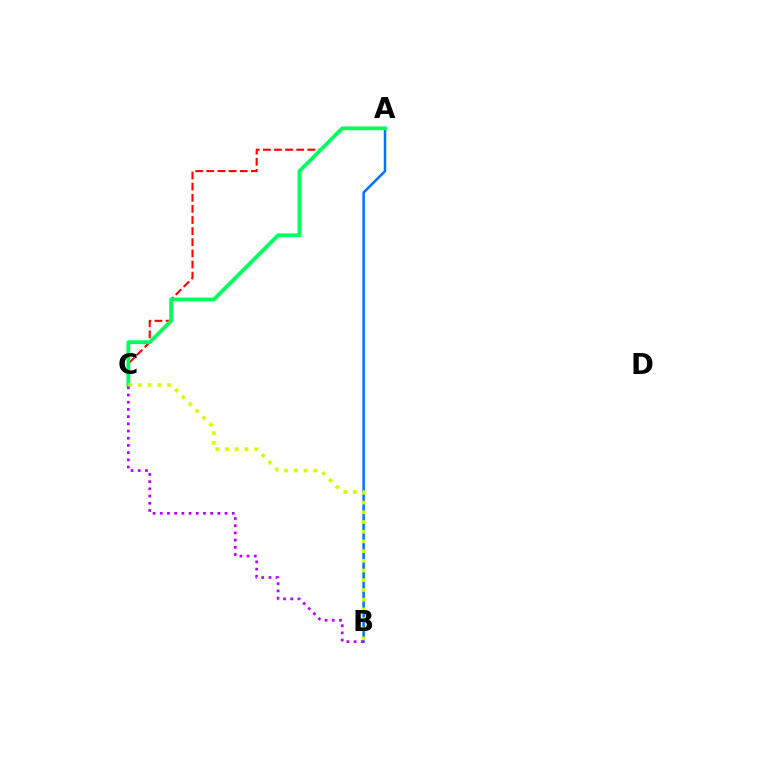{('A', 'C'): [{'color': '#ff0000', 'line_style': 'dashed', 'thickness': 1.51}, {'color': '#00ff5c', 'line_style': 'solid', 'thickness': 2.72}], ('A', 'B'): [{'color': '#0074ff', 'line_style': 'solid', 'thickness': 1.82}], ('B', 'C'): [{'color': '#d1ff00', 'line_style': 'dotted', 'thickness': 2.64}, {'color': '#b900ff', 'line_style': 'dotted', 'thickness': 1.96}]}